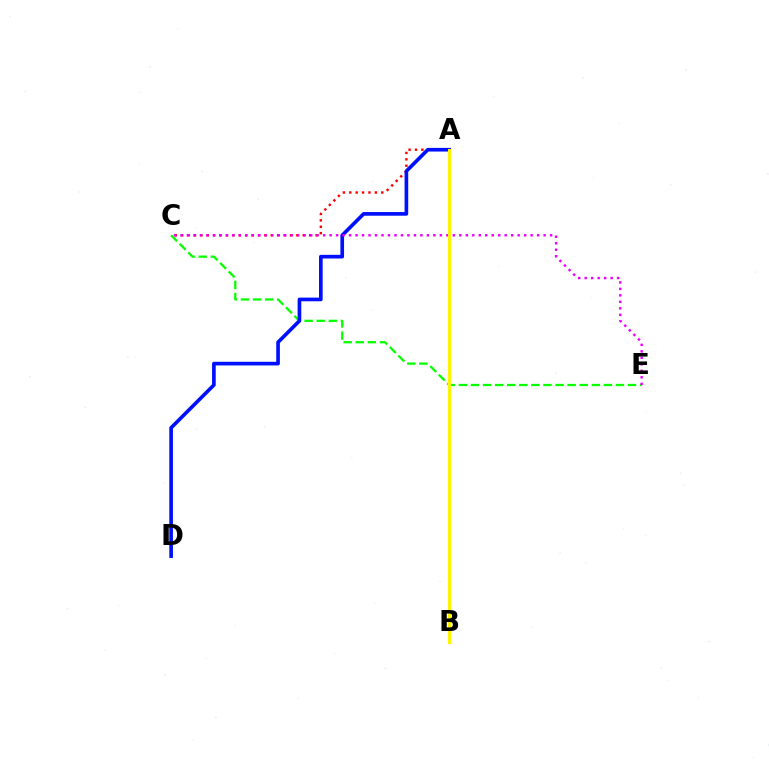{('A', 'C'): [{'color': '#ff0000', 'line_style': 'dotted', 'thickness': 1.74}], ('C', 'E'): [{'color': '#08ff00', 'line_style': 'dashed', 'thickness': 1.64}, {'color': '#ee00ff', 'line_style': 'dotted', 'thickness': 1.76}], ('A', 'D'): [{'color': '#0010ff', 'line_style': 'solid', 'thickness': 2.63}], ('A', 'B'): [{'color': '#00fff6', 'line_style': 'solid', 'thickness': 1.8}, {'color': '#fcf500', 'line_style': 'solid', 'thickness': 2.19}]}